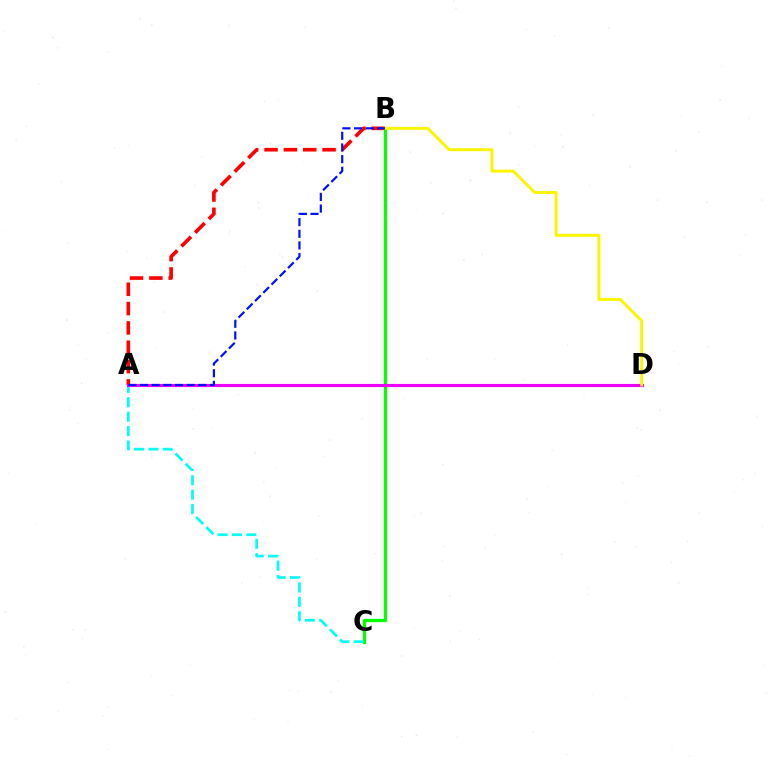{('B', 'C'): [{'color': '#08ff00', 'line_style': 'solid', 'thickness': 2.36}], ('A', 'B'): [{'color': '#ff0000', 'line_style': 'dashed', 'thickness': 2.63}, {'color': '#0010ff', 'line_style': 'dashed', 'thickness': 1.58}], ('A', 'C'): [{'color': '#00fff6', 'line_style': 'dashed', 'thickness': 1.96}], ('A', 'D'): [{'color': '#ee00ff', 'line_style': 'solid', 'thickness': 2.26}], ('B', 'D'): [{'color': '#fcf500', 'line_style': 'solid', 'thickness': 2.12}]}